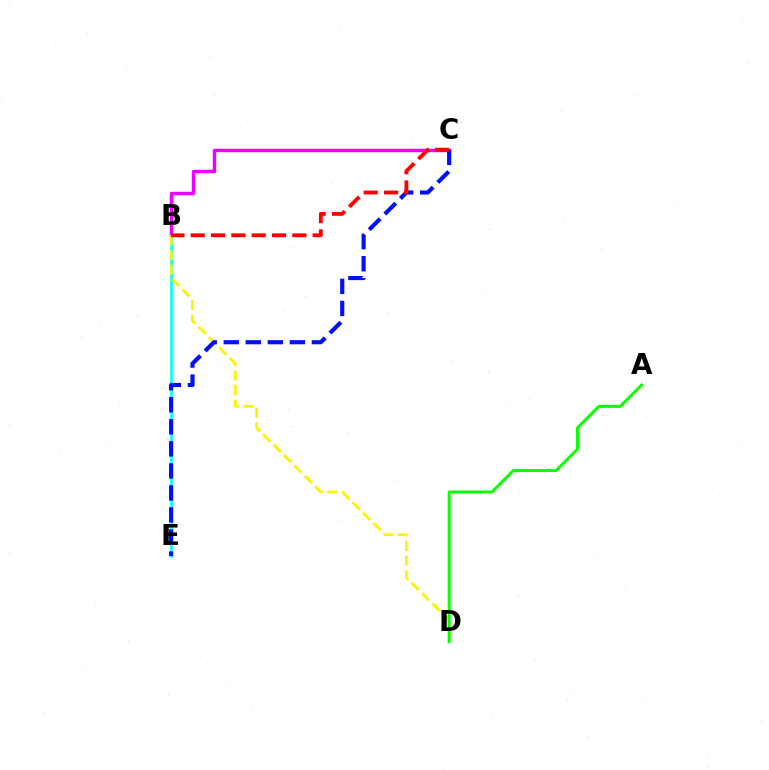{('B', 'E'): [{'color': '#00fff6', 'line_style': 'solid', 'thickness': 1.88}], ('B', 'C'): [{'color': '#ee00ff', 'line_style': 'solid', 'thickness': 2.46}, {'color': '#ff0000', 'line_style': 'dashed', 'thickness': 2.76}], ('B', 'D'): [{'color': '#fcf500', 'line_style': 'dashed', 'thickness': 2.0}], ('A', 'D'): [{'color': '#08ff00', 'line_style': 'solid', 'thickness': 2.13}], ('C', 'E'): [{'color': '#0010ff', 'line_style': 'dashed', 'thickness': 2.99}]}